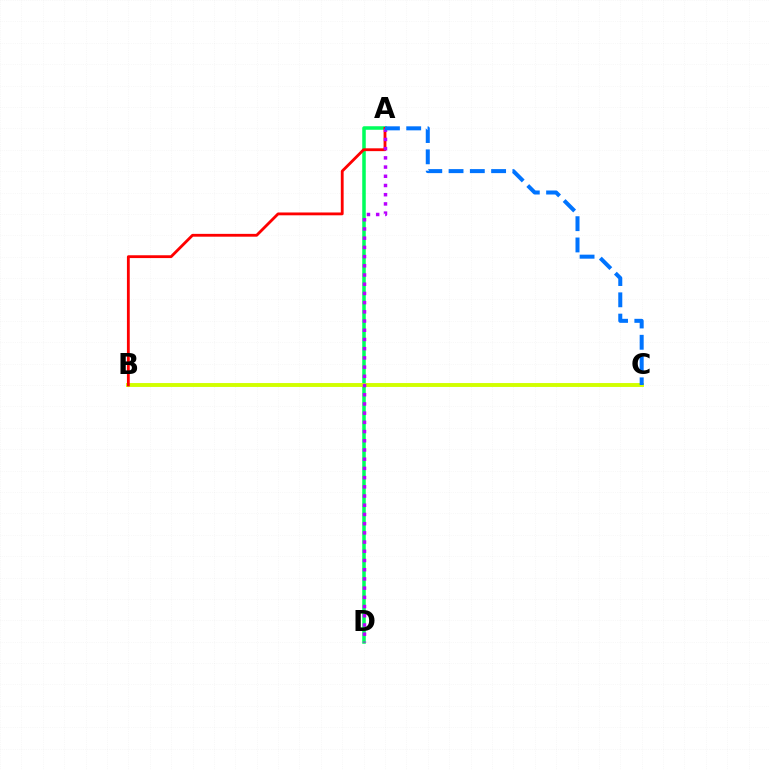{('A', 'D'): [{'color': '#00ff5c', 'line_style': 'solid', 'thickness': 2.54}, {'color': '#b900ff', 'line_style': 'dotted', 'thickness': 2.5}], ('B', 'C'): [{'color': '#d1ff00', 'line_style': 'solid', 'thickness': 2.8}], ('A', 'B'): [{'color': '#ff0000', 'line_style': 'solid', 'thickness': 2.03}], ('A', 'C'): [{'color': '#0074ff', 'line_style': 'dashed', 'thickness': 2.89}]}